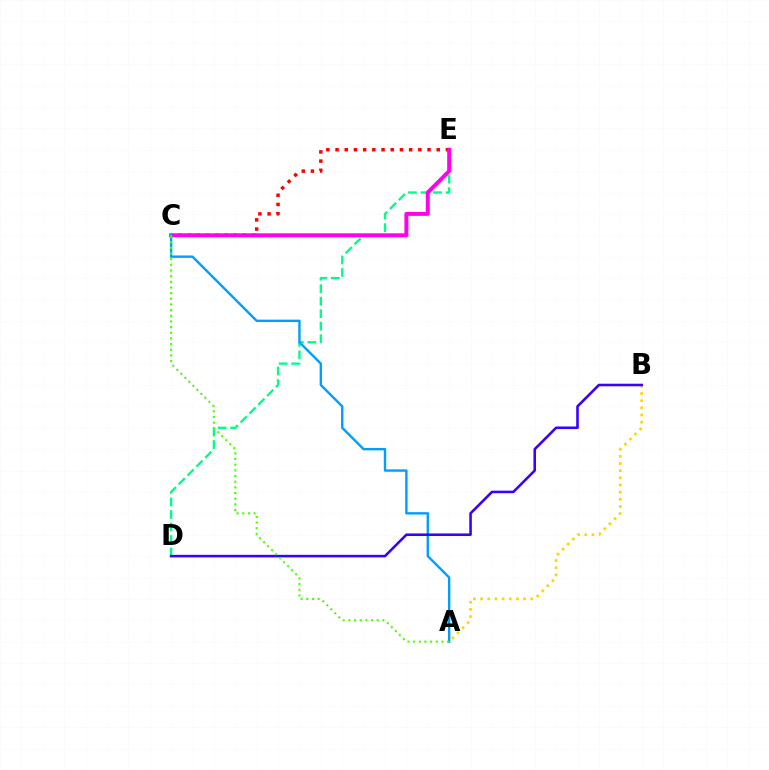{('C', 'E'): [{'color': '#ff0000', 'line_style': 'dotted', 'thickness': 2.5}, {'color': '#ff00ed', 'line_style': 'solid', 'thickness': 2.85}], ('D', 'E'): [{'color': '#00ff86', 'line_style': 'dashed', 'thickness': 1.7}], ('A', 'C'): [{'color': '#009eff', 'line_style': 'solid', 'thickness': 1.72}, {'color': '#4fff00', 'line_style': 'dotted', 'thickness': 1.54}], ('A', 'B'): [{'color': '#ffd500', 'line_style': 'dotted', 'thickness': 1.95}], ('B', 'D'): [{'color': '#3700ff', 'line_style': 'solid', 'thickness': 1.85}]}